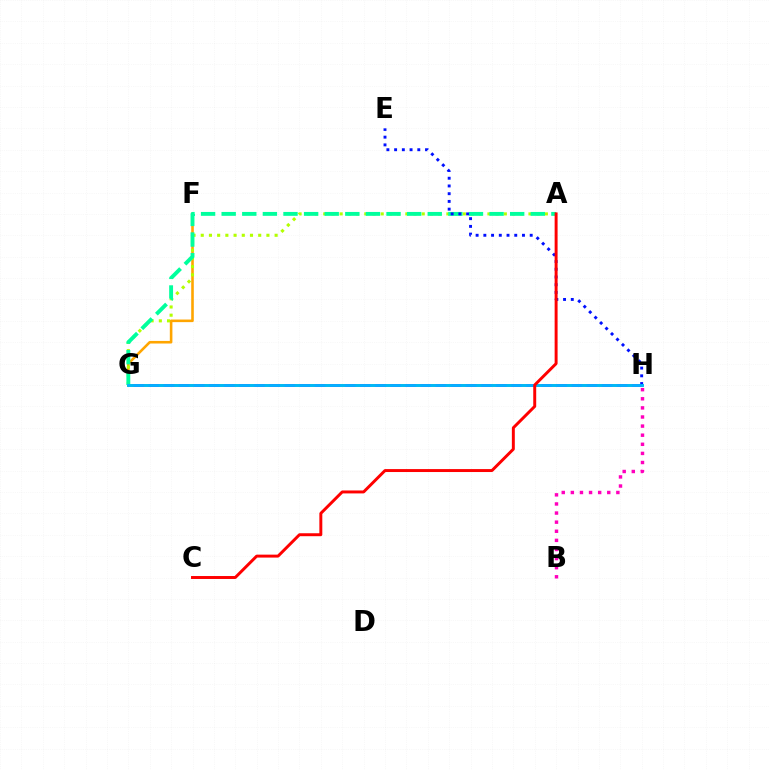{('F', 'G'): [{'color': '#ffa500', 'line_style': 'solid', 'thickness': 1.87}], ('B', 'H'): [{'color': '#ff00bd', 'line_style': 'dotted', 'thickness': 2.47}], ('A', 'G'): [{'color': '#b3ff00', 'line_style': 'dotted', 'thickness': 2.23}, {'color': '#00ff9d', 'line_style': 'dashed', 'thickness': 2.8}], ('G', 'H'): [{'color': '#08ff00', 'line_style': 'solid', 'thickness': 1.83}, {'color': '#9b00ff', 'line_style': 'dashed', 'thickness': 2.05}, {'color': '#00b5ff', 'line_style': 'solid', 'thickness': 2.02}], ('E', 'H'): [{'color': '#0010ff', 'line_style': 'dotted', 'thickness': 2.1}], ('A', 'C'): [{'color': '#ff0000', 'line_style': 'solid', 'thickness': 2.12}]}